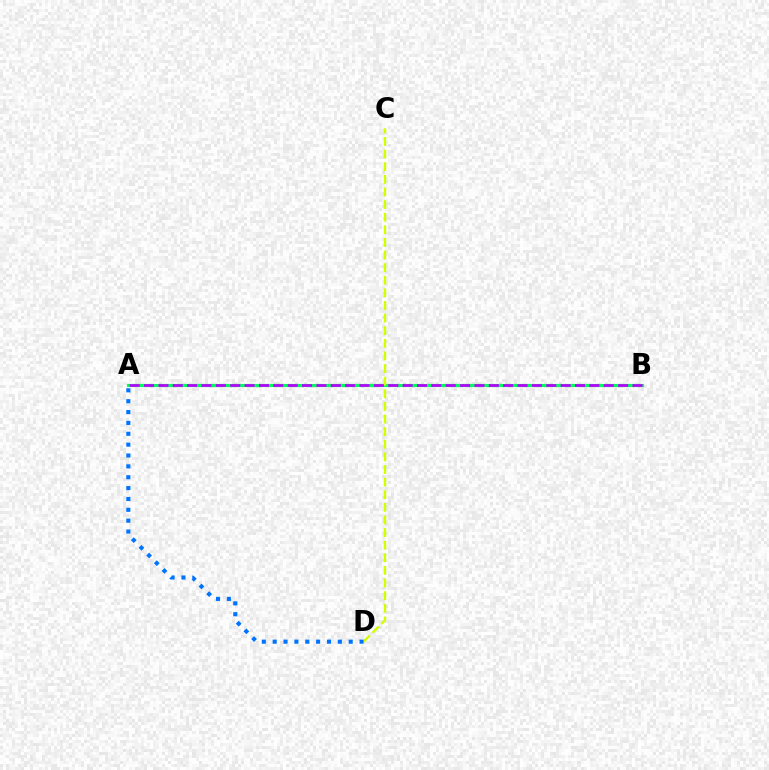{('A', 'B'): [{'color': '#ff0000', 'line_style': 'dotted', 'thickness': 2.19}, {'color': '#00ff5c', 'line_style': 'solid', 'thickness': 2.26}, {'color': '#b900ff', 'line_style': 'dashed', 'thickness': 1.95}], ('C', 'D'): [{'color': '#d1ff00', 'line_style': 'dashed', 'thickness': 1.71}], ('A', 'D'): [{'color': '#0074ff', 'line_style': 'dotted', 'thickness': 2.95}]}